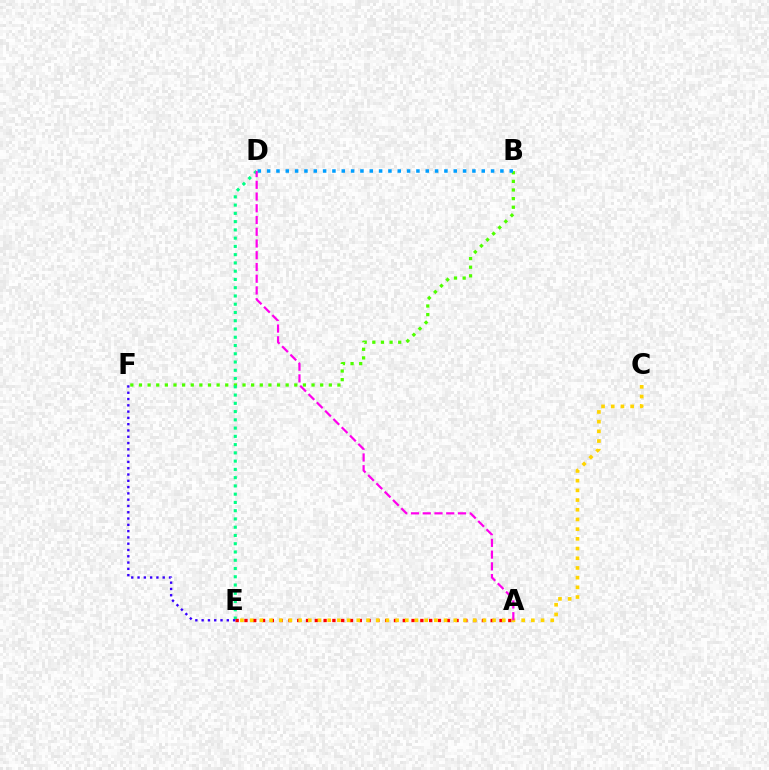{('B', 'F'): [{'color': '#4fff00', 'line_style': 'dotted', 'thickness': 2.34}], ('B', 'D'): [{'color': '#009eff', 'line_style': 'dotted', 'thickness': 2.54}], ('D', 'E'): [{'color': '#00ff86', 'line_style': 'dotted', 'thickness': 2.24}], ('A', 'E'): [{'color': '#ff0000', 'line_style': 'dotted', 'thickness': 2.39}], ('E', 'F'): [{'color': '#3700ff', 'line_style': 'dotted', 'thickness': 1.71}], ('C', 'E'): [{'color': '#ffd500', 'line_style': 'dotted', 'thickness': 2.63}], ('A', 'D'): [{'color': '#ff00ed', 'line_style': 'dashed', 'thickness': 1.59}]}